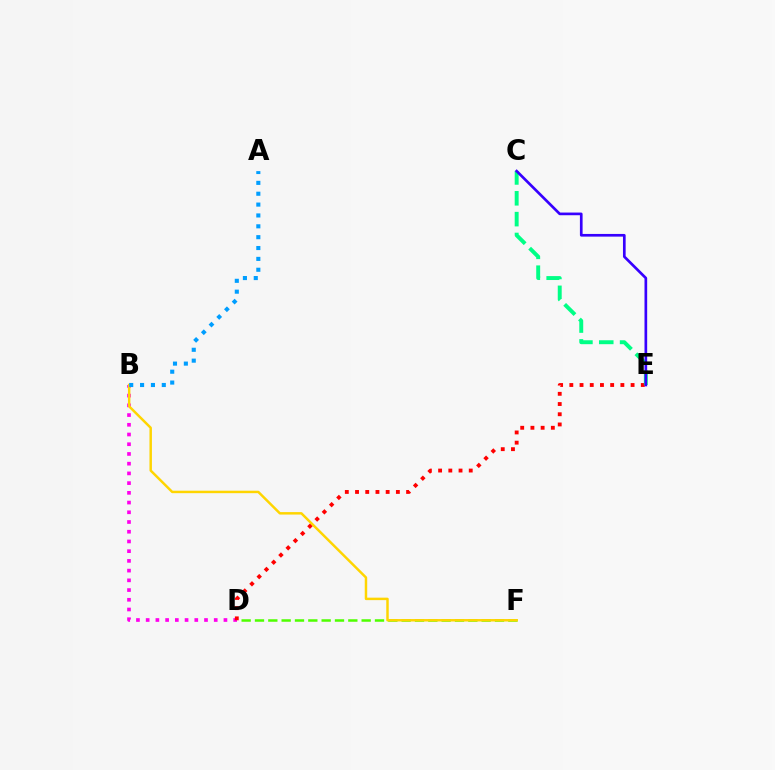{('B', 'D'): [{'color': '#ff00ed', 'line_style': 'dotted', 'thickness': 2.64}], ('D', 'F'): [{'color': '#4fff00', 'line_style': 'dashed', 'thickness': 1.81}], ('B', 'F'): [{'color': '#ffd500', 'line_style': 'solid', 'thickness': 1.78}], ('A', 'B'): [{'color': '#009eff', 'line_style': 'dotted', 'thickness': 2.95}], ('D', 'E'): [{'color': '#ff0000', 'line_style': 'dotted', 'thickness': 2.77}], ('C', 'E'): [{'color': '#00ff86', 'line_style': 'dashed', 'thickness': 2.83}, {'color': '#3700ff', 'line_style': 'solid', 'thickness': 1.93}]}